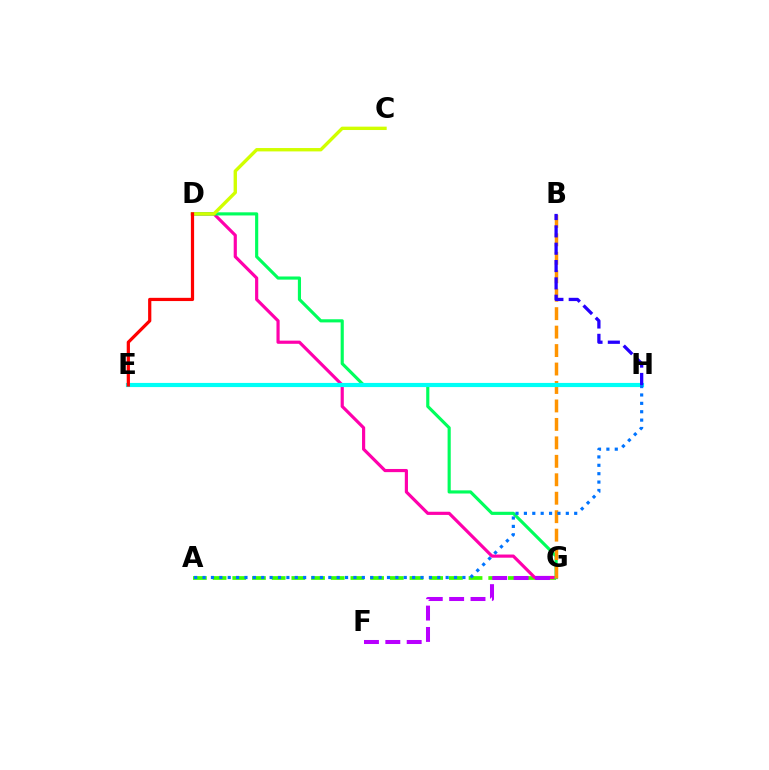{('A', 'G'): [{'color': '#3dff00', 'line_style': 'dashed', 'thickness': 2.67}], ('D', 'G'): [{'color': '#ff00ac', 'line_style': 'solid', 'thickness': 2.28}, {'color': '#00ff5c', 'line_style': 'solid', 'thickness': 2.26}], ('B', 'G'): [{'color': '#ff9400', 'line_style': 'dashed', 'thickness': 2.51}], ('E', 'H'): [{'color': '#00fff6', 'line_style': 'solid', 'thickness': 2.99}], ('C', 'D'): [{'color': '#d1ff00', 'line_style': 'solid', 'thickness': 2.43}], ('D', 'E'): [{'color': '#ff0000', 'line_style': 'solid', 'thickness': 2.32}], ('F', 'G'): [{'color': '#b900ff', 'line_style': 'dashed', 'thickness': 2.9}], ('B', 'H'): [{'color': '#2500ff', 'line_style': 'dashed', 'thickness': 2.36}], ('A', 'H'): [{'color': '#0074ff', 'line_style': 'dotted', 'thickness': 2.28}]}